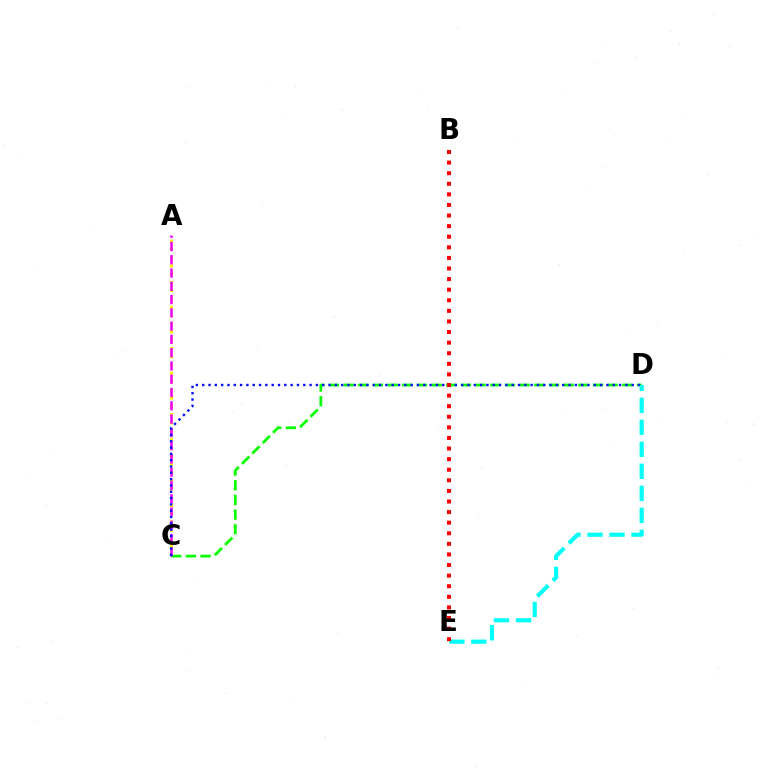{('A', 'C'): [{'color': '#fcf500', 'line_style': 'dotted', 'thickness': 2.24}, {'color': '#ee00ff', 'line_style': 'dashed', 'thickness': 1.8}], ('C', 'D'): [{'color': '#08ff00', 'line_style': 'dashed', 'thickness': 1.99}, {'color': '#0010ff', 'line_style': 'dotted', 'thickness': 1.72}], ('D', 'E'): [{'color': '#00fff6', 'line_style': 'dashed', 'thickness': 2.99}], ('B', 'E'): [{'color': '#ff0000', 'line_style': 'dotted', 'thickness': 2.88}]}